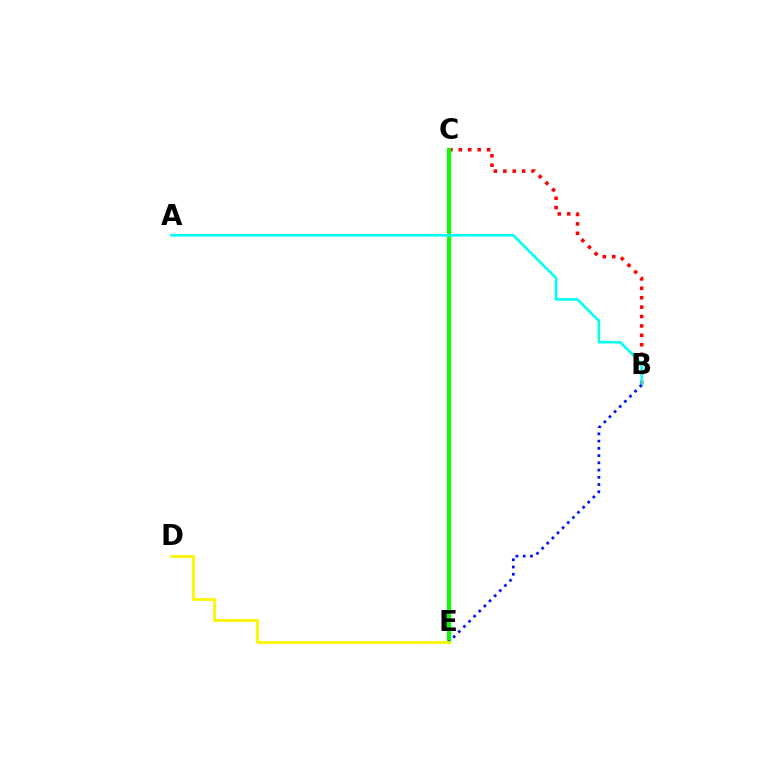{('B', 'C'): [{'color': '#ff0000', 'line_style': 'dotted', 'thickness': 2.56}], ('C', 'E'): [{'color': '#ee00ff', 'line_style': 'dotted', 'thickness': 2.8}, {'color': '#08ff00', 'line_style': 'solid', 'thickness': 2.94}], ('A', 'B'): [{'color': '#00fff6', 'line_style': 'solid', 'thickness': 1.84}], ('B', 'E'): [{'color': '#0010ff', 'line_style': 'dotted', 'thickness': 1.97}], ('D', 'E'): [{'color': '#fcf500', 'line_style': 'solid', 'thickness': 2.0}]}